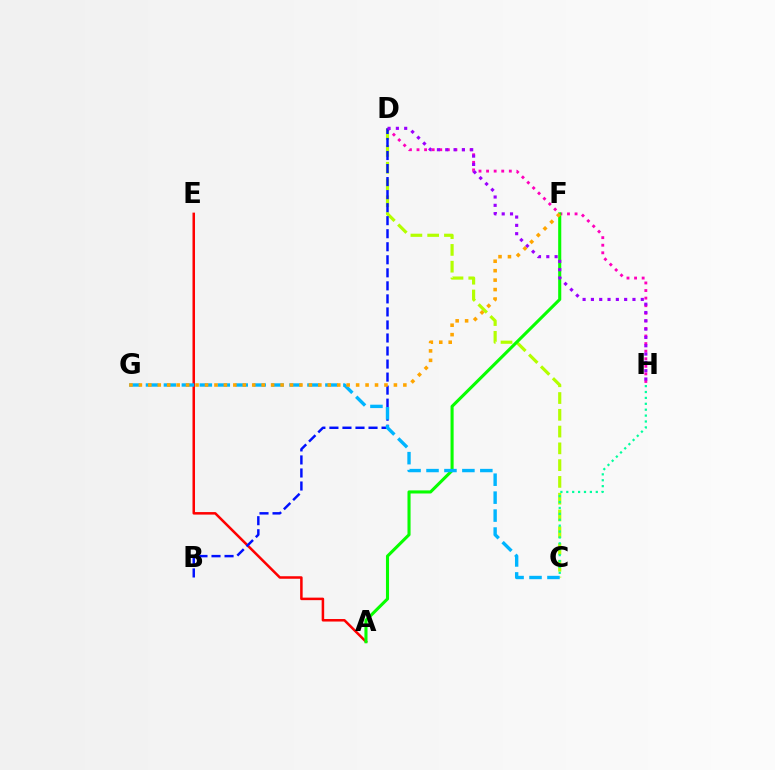{('C', 'D'): [{'color': '#b3ff00', 'line_style': 'dashed', 'thickness': 2.28}], ('D', 'H'): [{'color': '#ff00bd', 'line_style': 'dotted', 'thickness': 2.06}, {'color': '#9b00ff', 'line_style': 'dotted', 'thickness': 2.26}], ('C', 'H'): [{'color': '#00ff9d', 'line_style': 'dotted', 'thickness': 1.6}], ('A', 'E'): [{'color': '#ff0000', 'line_style': 'solid', 'thickness': 1.81}], ('B', 'D'): [{'color': '#0010ff', 'line_style': 'dashed', 'thickness': 1.77}], ('A', 'F'): [{'color': '#08ff00', 'line_style': 'solid', 'thickness': 2.22}], ('C', 'G'): [{'color': '#00b5ff', 'line_style': 'dashed', 'thickness': 2.44}], ('F', 'G'): [{'color': '#ffa500', 'line_style': 'dotted', 'thickness': 2.57}]}